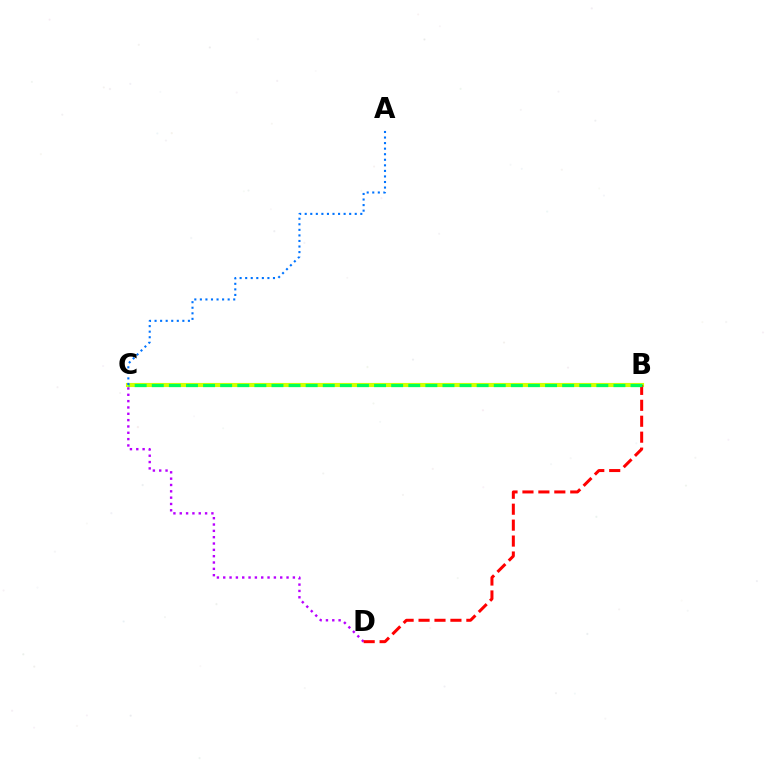{('B', 'C'): [{'color': '#d1ff00', 'line_style': 'solid', 'thickness': 2.97}, {'color': '#00ff5c', 'line_style': 'dashed', 'thickness': 2.32}], ('C', 'D'): [{'color': '#b900ff', 'line_style': 'dotted', 'thickness': 1.72}], ('B', 'D'): [{'color': '#ff0000', 'line_style': 'dashed', 'thickness': 2.16}], ('A', 'C'): [{'color': '#0074ff', 'line_style': 'dotted', 'thickness': 1.51}]}